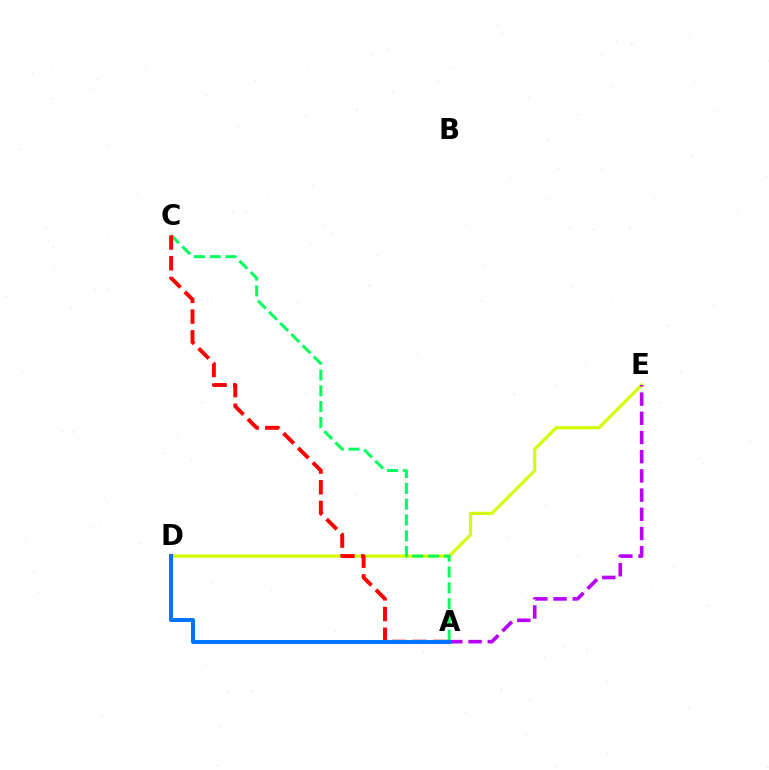{('D', 'E'): [{'color': '#d1ff00', 'line_style': 'solid', 'thickness': 2.28}], ('A', 'C'): [{'color': '#00ff5c', 'line_style': 'dashed', 'thickness': 2.15}, {'color': '#ff0000', 'line_style': 'dashed', 'thickness': 2.82}], ('A', 'E'): [{'color': '#b900ff', 'line_style': 'dashed', 'thickness': 2.61}], ('A', 'D'): [{'color': '#0074ff', 'line_style': 'solid', 'thickness': 2.87}]}